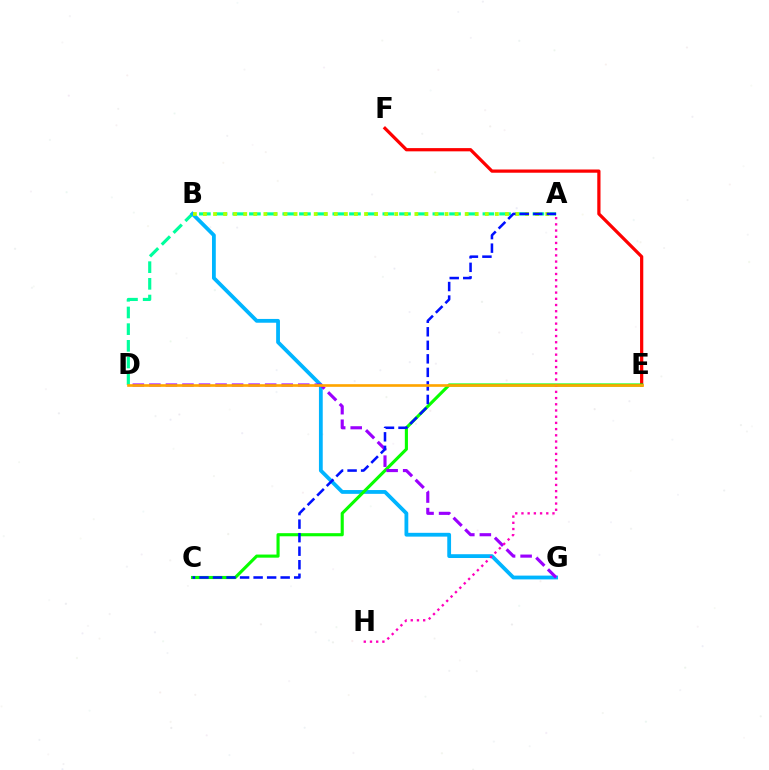{('A', 'D'): [{'color': '#00ff9d', 'line_style': 'dashed', 'thickness': 2.27}], ('B', 'G'): [{'color': '#00b5ff', 'line_style': 'solid', 'thickness': 2.73}], ('E', 'F'): [{'color': '#ff0000', 'line_style': 'solid', 'thickness': 2.33}], ('C', 'E'): [{'color': '#08ff00', 'line_style': 'solid', 'thickness': 2.24}], ('D', 'G'): [{'color': '#9b00ff', 'line_style': 'dashed', 'thickness': 2.25}], ('A', 'H'): [{'color': '#ff00bd', 'line_style': 'dotted', 'thickness': 1.69}], ('A', 'B'): [{'color': '#b3ff00', 'line_style': 'dotted', 'thickness': 2.73}], ('A', 'C'): [{'color': '#0010ff', 'line_style': 'dashed', 'thickness': 1.84}], ('D', 'E'): [{'color': '#ffa500', 'line_style': 'solid', 'thickness': 1.91}]}